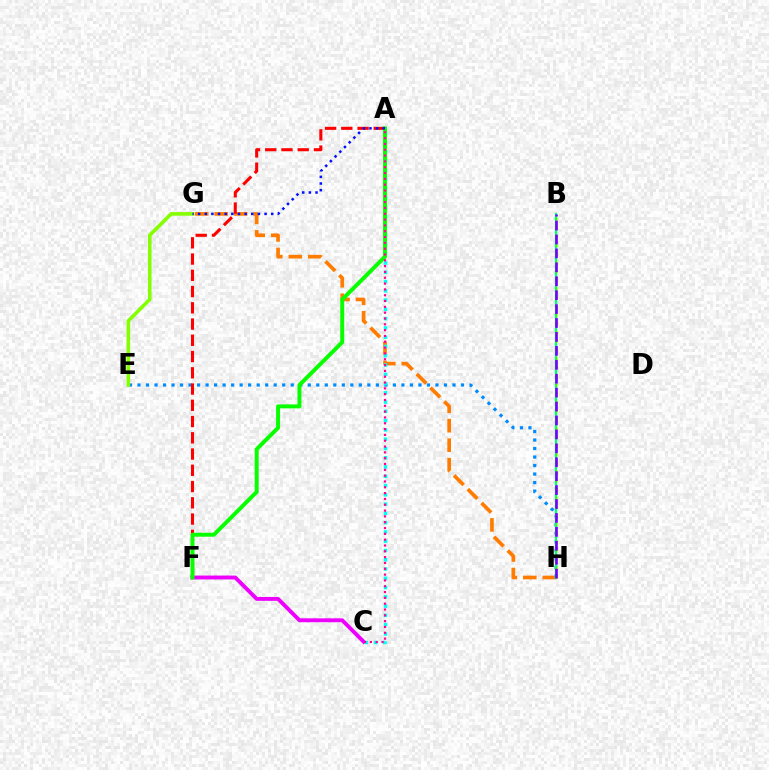{('C', 'F'): [{'color': '#ee00ff', 'line_style': 'solid', 'thickness': 2.8}], ('G', 'H'): [{'color': '#ff7c00', 'line_style': 'dashed', 'thickness': 2.65}], ('E', 'H'): [{'color': '#008cff', 'line_style': 'dotted', 'thickness': 2.31}], ('E', 'G'): [{'color': '#84ff00', 'line_style': 'solid', 'thickness': 2.58}], ('B', 'H'): [{'color': '#fcf500', 'line_style': 'dotted', 'thickness': 2.37}, {'color': '#00ff74', 'line_style': 'solid', 'thickness': 1.61}, {'color': '#7200ff', 'line_style': 'dashed', 'thickness': 1.89}], ('A', 'F'): [{'color': '#ff0000', 'line_style': 'dashed', 'thickness': 2.21}, {'color': '#08ff00', 'line_style': 'solid', 'thickness': 2.85}], ('A', 'C'): [{'color': '#00fff6', 'line_style': 'dotted', 'thickness': 2.52}, {'color': '#ff0094', 'line_style': 'dotted', 'thickness': 1.58}], ('A', 'G'): [{'color': '#0010ff', 'line_style': 'dotted', 'thickness': 1.81}]}